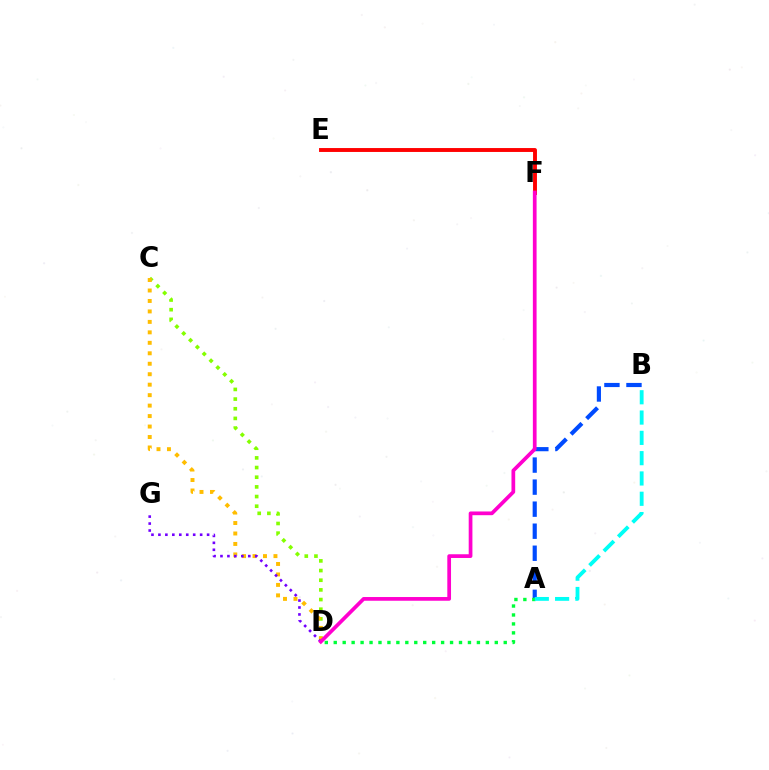{('A', 'B'): [{'color': '#004bff', 'line_style': 'dashed', 'thickness': 2.99}, {'color': '#00fff6', 'line_style': 'dashed', 'thickness': 2.76}], ('C', 'D'): [{'color': '#84ff00', 'line_style': 'dotted', 'thickness': 2.63}, {'color': '#ffbd00', 'line_style': 'dotted', 'thickness': 2.84}], ('A', 'D'): [{'color': '#00ff39', 'line_style': 'dotted', 'thickness': 2.43}], ('E', 'F'): [{'color': '#ff0000', 'line_style': 'solid', 'thickness': 2.8}], ('D', 'G'): [{'color': '#7200ff', 'line_style': 'dotted', 'thickness': 1.89}], ('D', 'F'): [{'color': '#ff00cf', 'line_style': 'solid', 'thickness': 2.68}]}